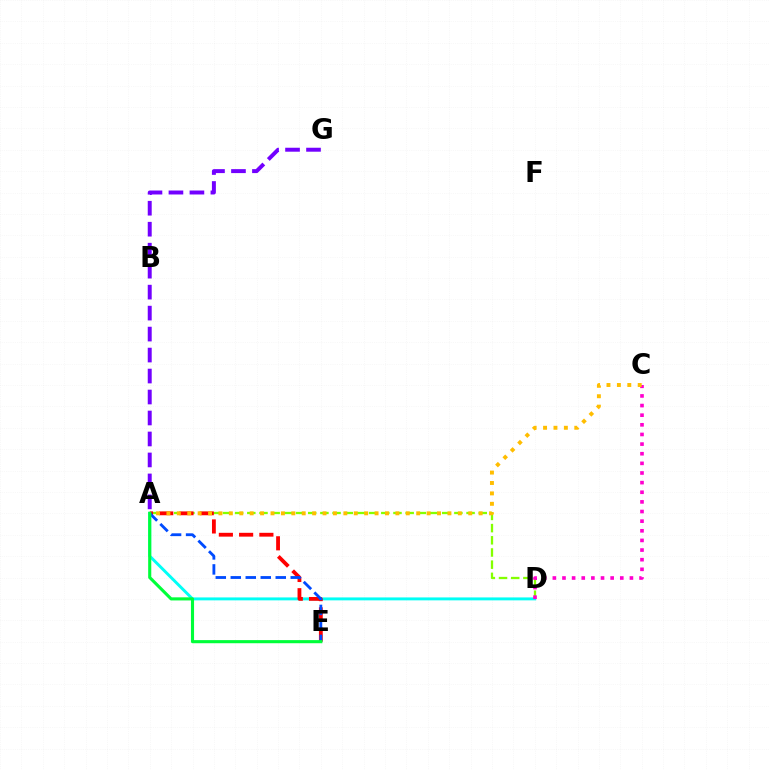{('A', 'D'): [{'color': '#00fff6', 'line_style': 'solid', 'thickness': 2.11}, {'color': '#84ff00', 'line_style': 'dashed', 'thickness': 1.65}], ('A', 'E'): [{'color': '#ff0000', 'line_style': 'dashed', 'thickness': 2.75}, {'color': '#004bff', 'line_style': 'dashed', 'thickness': 2.04}, {'color': '#00ff39', 'line_style': 'solid', 'thickness': 2.24}], ('C', 'D'): [{'color': '#ff00cf', 'line_style': 'dotted', 'thickness': 2.62}], ('A', 'C'): [{'color': '#ffbd00', 'line_style': 'dotted', 'thickness': 2.83}], ('A', 'G'): [{'color': '#7200ff', 'line_style': 'dashed', 'thickness': 2.85}]}